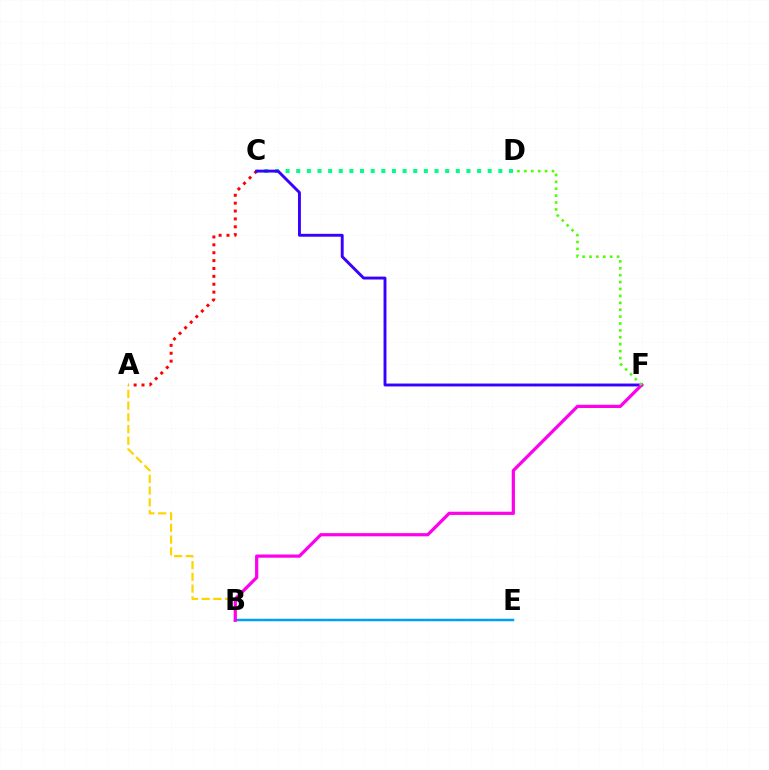{('C', 'D'): [{'color': '#00ff86', 'line_style': 'dotted', 'thickness': 2.89}], ('A', 'C'): [{'color': '#ff0000', 'line_style': 'dotted', 'thickness': 2.14}], ('C', 'F'): [{'color': '#3700ff', 'line_style': 'solid', 'thickness': 2.09}], ('A', 'B'): [{'color': '#ffd500', 'line_style': 'dashed', 'thickness': 1.59}], ('B', 'E'): [{'color': '#009eff', 'line_style': 'solid', 'thickness': 1.79}], ('B', 'F'): [{'color': '#ff00ed', 'line_style': 'solid', 'thickness': 2.31}], ('D', 'F'): [{'color': '#4fff00', 'line_style': 'dotted', 'thickness': 1.88}]}